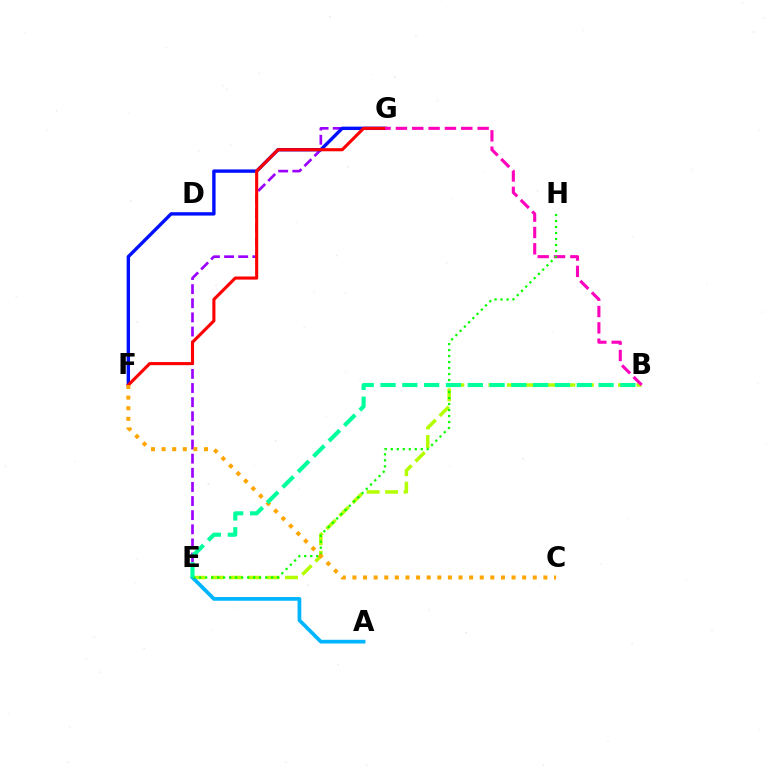{('E', 'G'): [{'color': '#9b00ff', 'line_style': 'dashed', 'thickness': 1.92}], ('B', 'E'): [{'color': '#b3ff00', 'line_style': 'dashed', 'thickness': 2.51}, {'color': '#00ff9d', 'line_style': 'dashed', 'thickness': 2.96}], ('F', 'G'): [{'color': '#0010ff', 'line_style': 'solid', 'thickness': 2.43}, {'color': '#ff0000', 'line_style': 'solid', 'thickness': 2.24}], ('A', 'E'): [{'color': '#00b5ff', 'line_style': 'solid', 'thickness': 2.68}], ('B', 'G'): [{'color': '#ff00bd', 'line_style': 'dashed', 'thickness': 2.22}], ('E', 'H'): [{'color': '#08ff00', 'line_style': 'dotted', 'thickness': 1.63}], ('C', 'F'): [{'color': '#ffa500', 'line_style': 'dotted', 'thickness': 2.88}]}